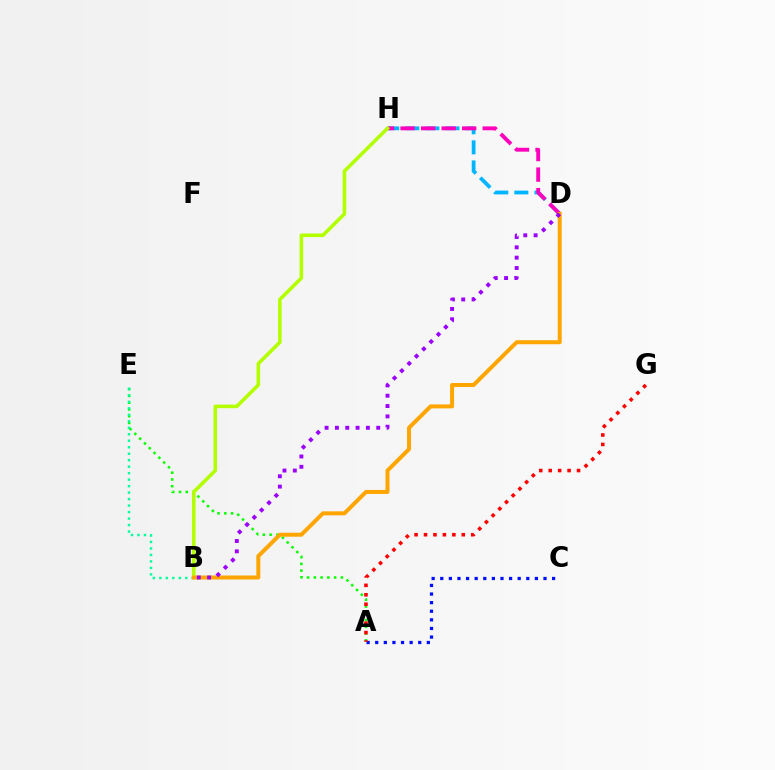{('A', 'E'): [{'color': '#08ff00', 'line_style': 'dotted', 'thickness': 1.84}], ('D', 'H'): [{'color': '#00b5ff', 'line_style': 'dashed', 'thickness': 2.73}, {'color': '#ff00bd', 'line_style': 'dashed', 'thickness': 2.79}], ('A', 'C'): [{'color': '#0010ff', 'line_style': 'dotted', 'thickness': 2.34}], ('A', 'G'): [{'color': '#ff0000', 'line_style': 'dotted', 'thickness': 2.57}], ('B', 'H'): [{'color': '#b3ff00', 'line_style': 'solid', 'thickness': 2.58}], ('B', 'E'): [{'color': '#00ff9d', 'line_style': 'dotted', 'thickness': 1.76}], ('B', 'D'): [{'color': '#ffa500', 'line_style': 'solid', 'thickness': 2.87}, {'color': '#9b00ff', 'line_style': 'dotted', 'thickness': 2.81}]}